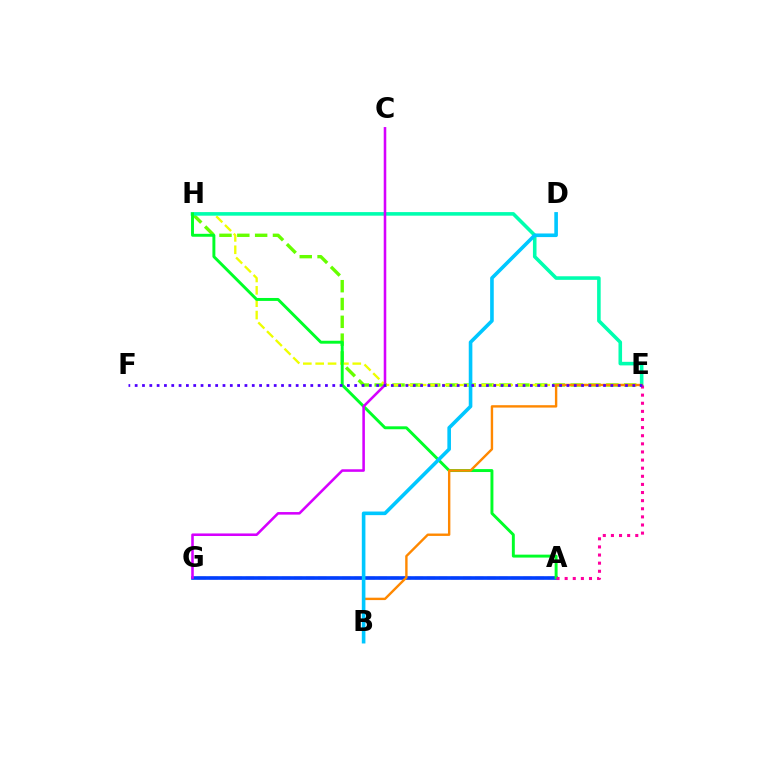{('E', 'H'): [{'color': '#66ff00', 'line_style': 'dashed', 'thickness': 2.42}, {'color': '#eeff00', 'line_style': 'dashed', 'thickness': 1.68}, {'color': '#00ffaf', 'line_style': 'solid', 'thickness': 2.58}], ('A', 'G'): [{'color': '#ff0000', 'line_style': 'dashed', 'thickness': 1.64}, {'color': '#003fff', 'line_style': 'solid', 'thickness': 2.61}], ('A', 'H'): [{'color': '#00ff27', 'line_style': 'solid', 'thickness': 2.11}], ('B', 'E'): [{'color': '#ff8800', 'line_style': 'solid', 'thickness': 1.73}], ('B', 'D'): [{'color': '#00c7ff', 'line_style': 'solid', 'thickness': 2.6}], ('C', 'G'): [{'color': '#d600ff', 'line_style': 'solid', 'thickness': 1.84}], ('A', 'E'): [{'color': '#ff00a0', 'line_style': 'dotted', 'thickness': 2.21}], ('E', 'F'): [{'color': '#4f00ff', 'line_style': 'dotted', 'thickness': 1.99}]}